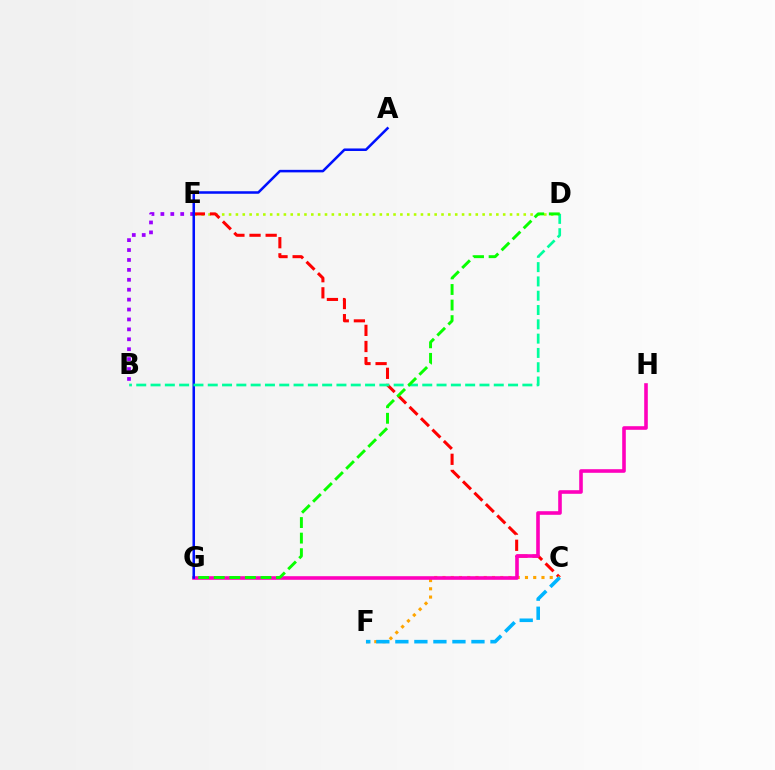{('D', 'E'): [{'color': '#b3ff00', 'line_style': 'dotted', 'thickness': 1.86}], ('C', 'E'): [{'color': '#ff0000', 'line_style': 'dashed', 'thickness': 2.19}], ('C', 'F'): [{'color': '#ffa500', 'line_style': 'dotted', 'thickness': 2.24}, {'color': '#00b5ff', 'line_style': 'dashed', 'thickness': 2.58}], ('G', 'H'): [{'color': '#ff00bd', 'line_style': 'solid', 'thickness': 2.59}], ('B', 'E'): [{'color': '#9b00ff', 'line_style': 'dotted', 'thickness': 2.69}], ('A', 'G'): [{'color': '#0010ff', 'line_style': 'solid', 'thickness': 1.82}], ('B', 'D'): [{'color': '#00ff9d', 'line_style': 'dashed', 'thickness': 1.94}], ('D', 'G'): [{'color': '#08ff00', 'line_style': 'dashed', 'thickness': 2.11}]}